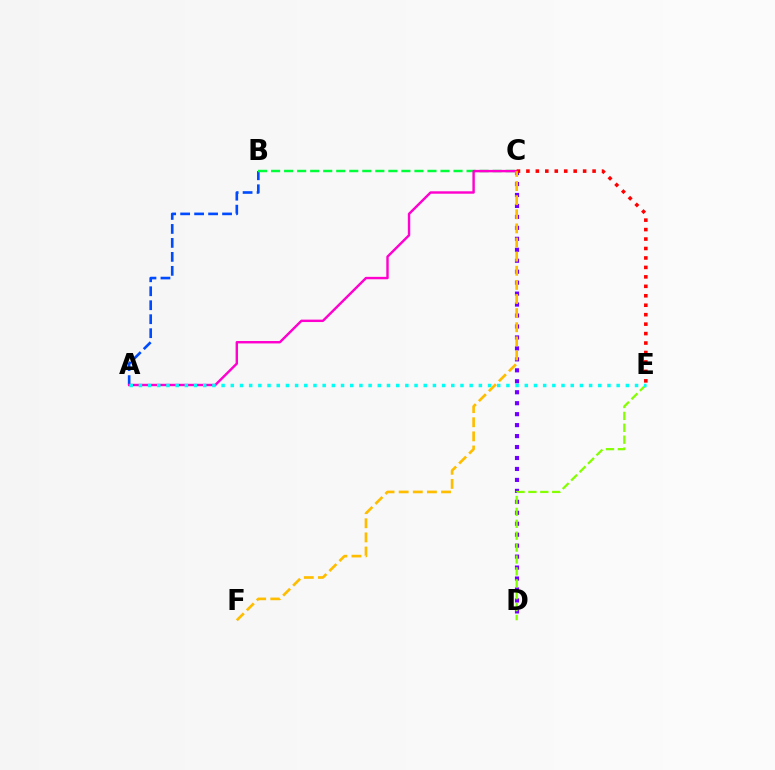{('C', 'D'): [{'color': '#7200ff', 'line_style': 'dotted', 'thickness': 2.98}], ('A', 'B'): [{'color': '#004bff', 'line_style': 'dashed', 'thickness': 1.9}], ('B', 'C'): [{'color': '#00ff39', 'line_style': 'dashed', 'thickness': 1.77}], ('A', 'C'): [{'color': '#ff00cf', 'line_style': 'solid', 'thickness': 1.75}], ('D', 'E'): [{'color': '#84ff00', 'line_style': 'dashed', 'thickness': 1.62}], ('C', 'E'): [{'color': '#ff0000', 'line_style': 'dotted', 'thickness': 2.57}], ('A', 'E'): [{'color': '#00fff6', 'line_style': 'dotted', 'thickness': 2.5}], ('C', 'F'): [{'color': '#ffbd00', 'line_style': 'dashed', 'thickness': 1.92}]}